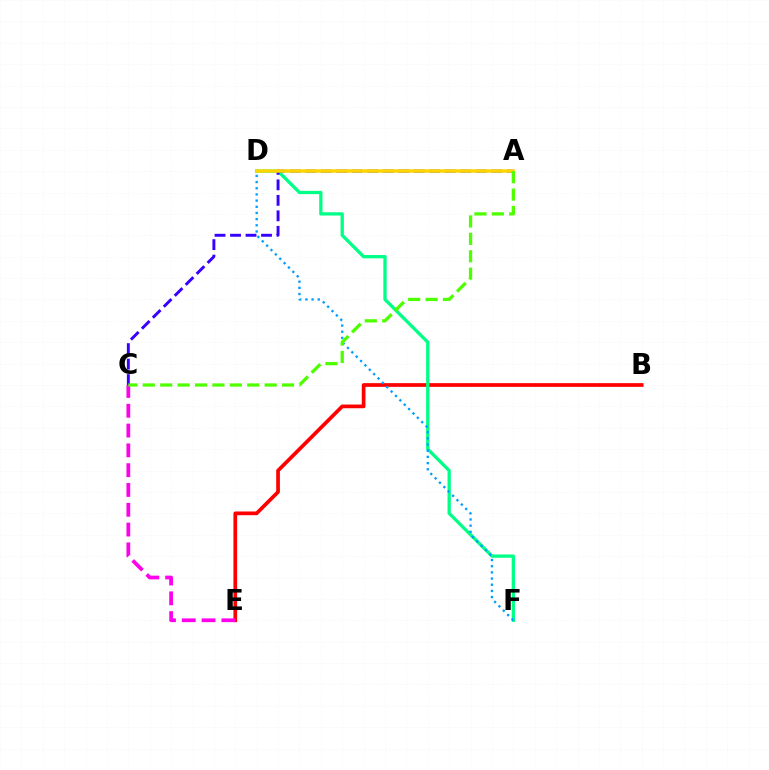{('B', 'E'): [{'color': '#ff0000', 'line_style': 'solid', 'thickness': 2.67}], ('D', 'F'): [{'color': '#00ff86', 'line_style': 'solid', 'thickness': 2.37}, {'color': '#009eff', 'line_style': 'dotted', 'thickness': 1.68}], ('C', 'E'): [{'color': '#ff00ed', 'line_style': 'dashed', 'thickness': 2.69}], ('A', 'C'): [{'color': '#3700ff', 'line_style': 'dashed', 'thickness': 2.1}, {'color': '#4fff00', 'line_style': 'dashed', 'thickness': 2.36}], ('A', 'D'): [{'color': '#ffd500', 'line_style': 'solid', 'thickness': 2.53}]}